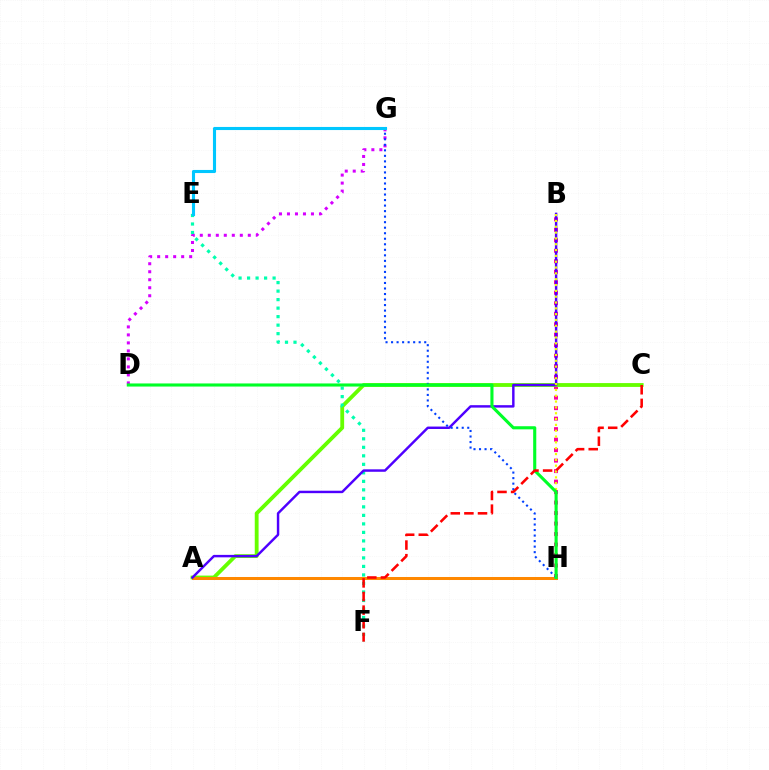{('B', 'H'): [{'color': '#ff00a0', 'line_style': 'dotted', 'thickness': 2.85}, {'color': '#eeff00', 'line_style': 'dotted', 'thickness': 1.58}], ('D', 'G'): [{'color': '#d600ff', 'line_style': 'dotted', 'thickness': 2.17}], ('A', 'C'): [{'color': '#66ff00', 'line_style': 'solid', 'thickness': 2.76}], ('E', 'F'): [{'color': '#00ffaf', 'line_style': 'dotted', 'thickness': 2.31}], ('A', 'H'): [{'color': '#ff8800', 'line_style': 'solid', 'thickness': 2.17}], ('A', 'B'): [{'color': '#4f00ff', 'line_style': 'solid', 'thickness': 1.76}], ('G', 'H'): [{'color': '#003fff', 'line_style': 'dotted', 'thickness': 1.5}], ('D', 'H'): [{'color': '#00ff27', 'line_style': 'solid', 'thickness': 2.23}], ('C', 'F'): [{'color': '#ff0000', 'line_style': 'dashed', 'thickness': 1.85}], ('E', 'G'): [{'color': '#00c7ff', 'line_style': 'solid', 'thickness': 2.23}]}